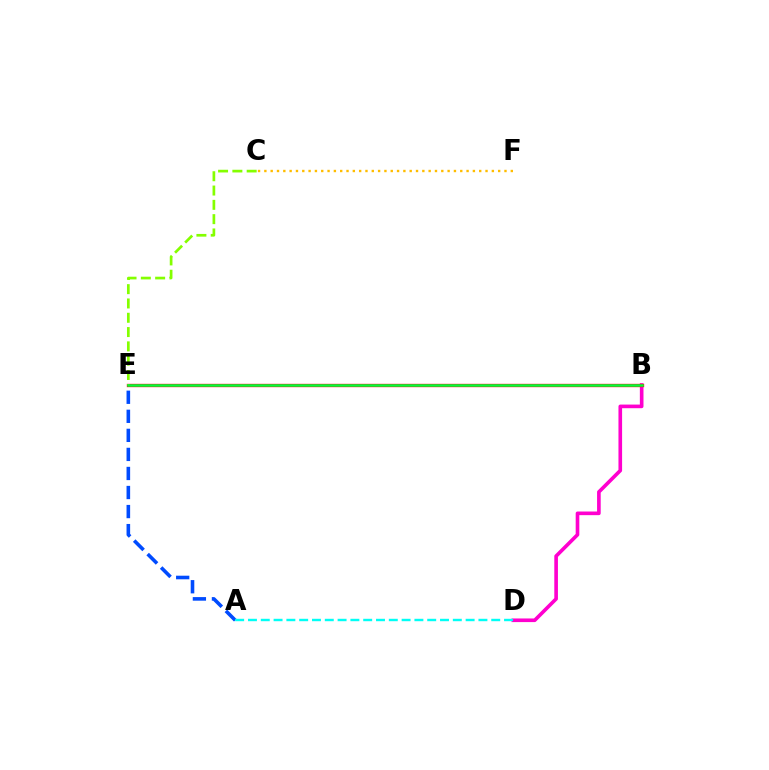{('B', 'E'): [{'color': '#7200ff', 'line_style': 'dotted', 'thickness': 2.1}, {'color': '#ff0000', 'line_style': 'solid', 'thickness': 2.4}, {'color': '#00ff39', 'line_style': 'solid', 'thickness': 1.81}], ('B', 'D'): [{'color': '#ff00cf', 'line_style': 'solid', 'thickness': 2.62}], ('C', 'F'): [{'color': '#ffbd00', 'line_style': 'dotted', 'thickness': 1.72}], ('A', 'E'): [{'color': '#004bff', 'line_style': 'dashed', 'thickness': 2.59}], ('C', 'E'): [{'color': '#84ff00', 'line_style': 'dashed', 'thickness': 1.94}], ('A', 'D'): [{'color': '#00fff6', 'line_style': 'dashed', 'thickness': 1.74}]}